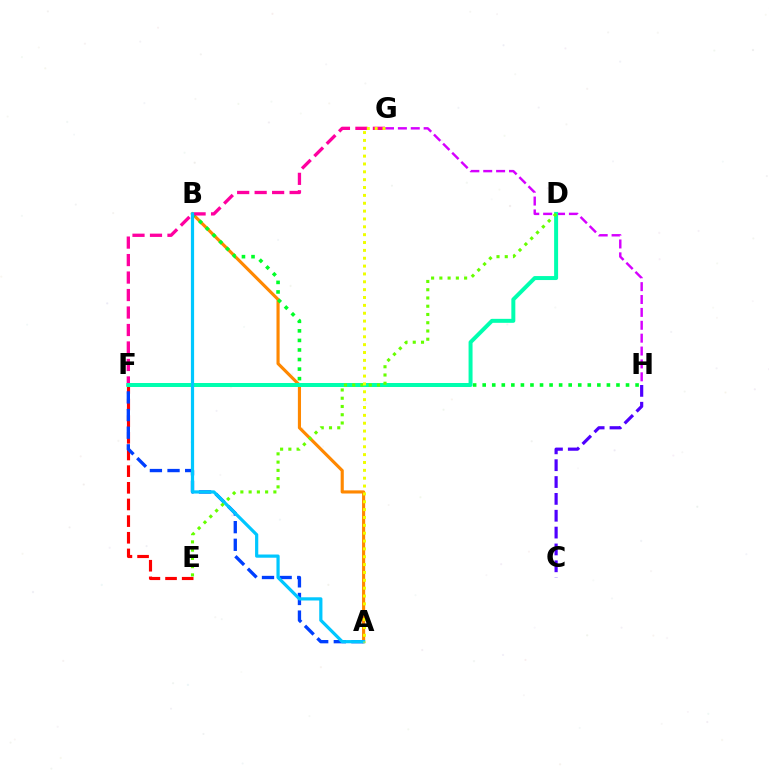{('A', 'B'): [{'color': '#ff8800', 'line_style': 'solid', 'thickness': 2.26}, {'color': '#00c7ff', 'line_style': 'solid', 'thickness': 2.31}], ('B', 'H'): [{'color': '#00ff27', 'line_style': 'dotted', 'thickness': 2.6}], ('F', 'G'): [{'color': '#ff00a0', 'line_style': 'dashed', 'thickness': 2.38}], ('E', 'F'): [{'color': '#ff0000', 'line_style': 'dashed', 'thickness': 2.26}], ('G', 'H'): [{'color': '#d600ff', 'line_style': 'dashed', 'thickness': 1.75}], ('A', 'F'): [{'color': '#003fff', 'line_style': 'dashed', 'thickness': 2.4}], ('D', 'F'): [{'color': '#00ffaf', 'line_style': 'solid', 'thickness': 2.87}], ('C', 'H'): [{'color': '#4f00ff', 'line_style': 'dashed', 'thickness': 2.29}], ('D', 'E'): [{'color': '#66ff00', 'line_style': 'dotted', 'thickness': 2.24}], ('A', 'G'): [{'color': '#eeff00', 'line_style': 'dotted', 'thickness': 2.13}]}